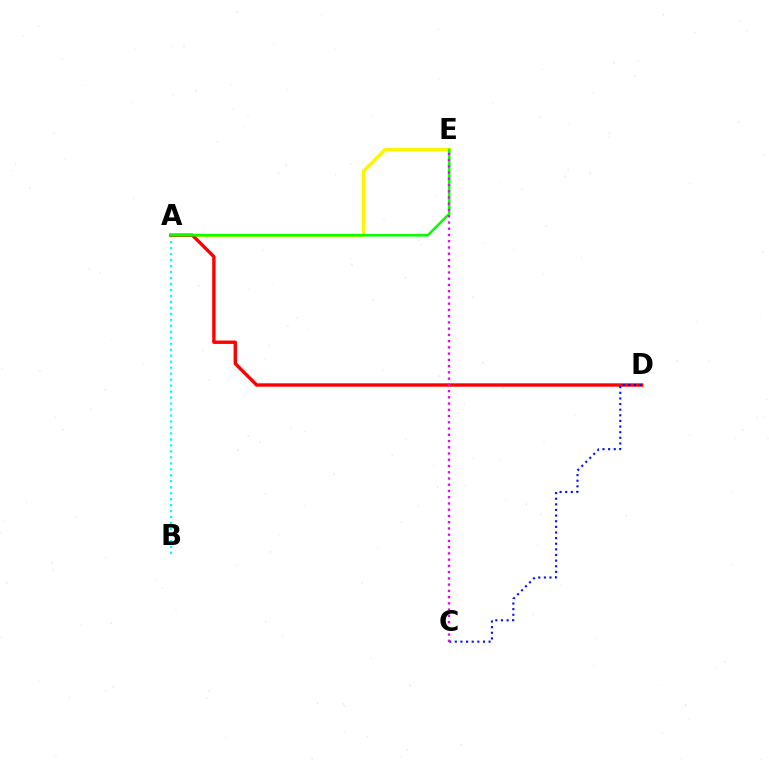{('A', 'B'): [{'color': '#00fff6', 'line_style': 'dotted', 'thickness': 1.62}], ('A', 'E'): [{'color': '#fcf500', 'line_style': 'solid', 'thickness': 2.44}, {'color': '#08ff00', 'line_style': 'solid', 'thickness': 1.83}], ('A', 'D'): [{'color': '#ff0000', 'line_style': 'solid', 'thickness': 2.44}], ('C', 'D'): [{'color': '#0010ff', 'line_style': 'dotted', 'thickness': 1.53}], ('C', 'E'): [{'color': '#ee00ff', 'line_style': 'dotted', 'thickness': 1.7}]}